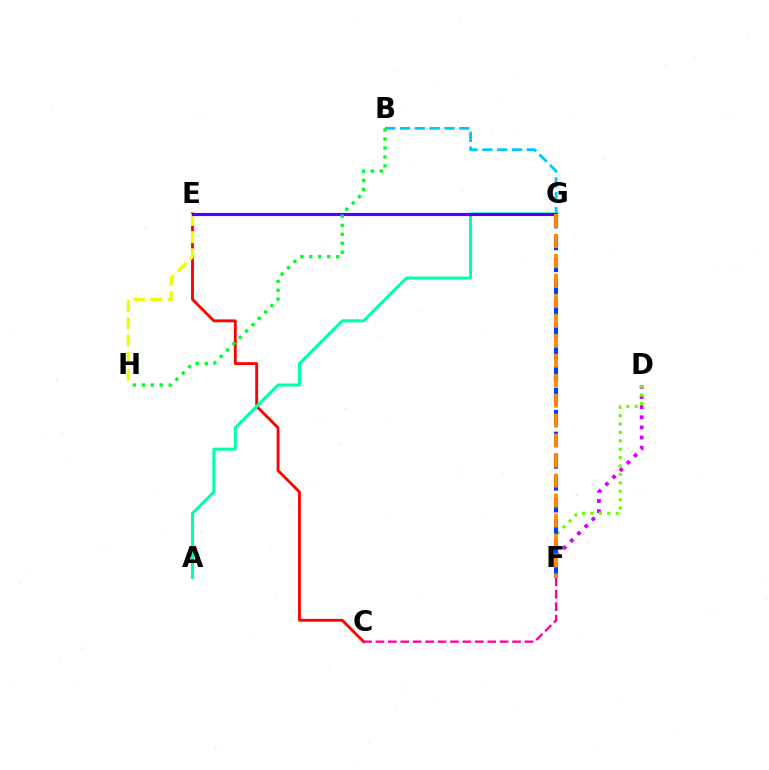{('C', 'E'): [{'color': '#ff0000', 'line_style': 'solid', 'thickness': 2.05}], ('D', 'F'): [{'color': '#d600ff', 'line_style': 'dotted', 'thickness': 2.75}, {'color': '#66ff00', 'line_style': 'dotted', 'thickness': 2.28}], ('C', 'F'): [{'color': '#ff00a0', 'line_style': 'dashed', 'thickness': 1.69}], ('B', 'G'): [{'color': '#00c7ff', 'line_style': 'dashed', 'thickness': 2.01}], ('F', 'G'): [{'color': '#003fff', 'line_style': 'dashed', 'thickness': 2.97}, {'color': '#ff8800', 'line_style': 'dashed', 'thickness': 2.71}], ('A', 'G'): [{'color': '#00ffaf', 'line_style': 'solid', 'thickness': 2.18}], ('E', 'H'): [{'color': '#eeff00', 'line_style': 'dashed', 'thickness': 2.34}], ('E', 'G'): [{'color': '#4f00ff', 'line_style': 'solid', 'thickness': 2.26}], ('B', 'H'): [{'color': '#00ff27', 'line_style': 'dotted', 'thickness': 2.44}]}